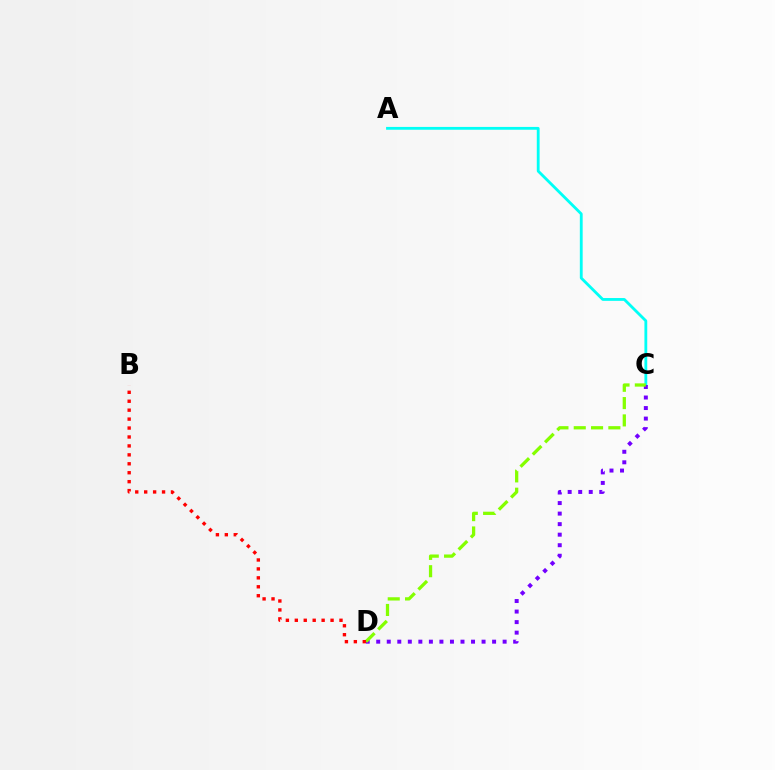{('A', 'C'): [{'color': '#00fff6', 'line_style': 'solid', 'thickness': 2.03}], ('C', 'D'): [{'color': '#7200ff', 'line_style': 'dotted', 'thickness': 2.86}, {'color': '#84ff00', 'line_style': 'dashed', 'thickness': 2.35}], ('B', 'D'): [{'color': '#ff0000', 'line_style': 'dotted', 'thickness': 2.43}]}